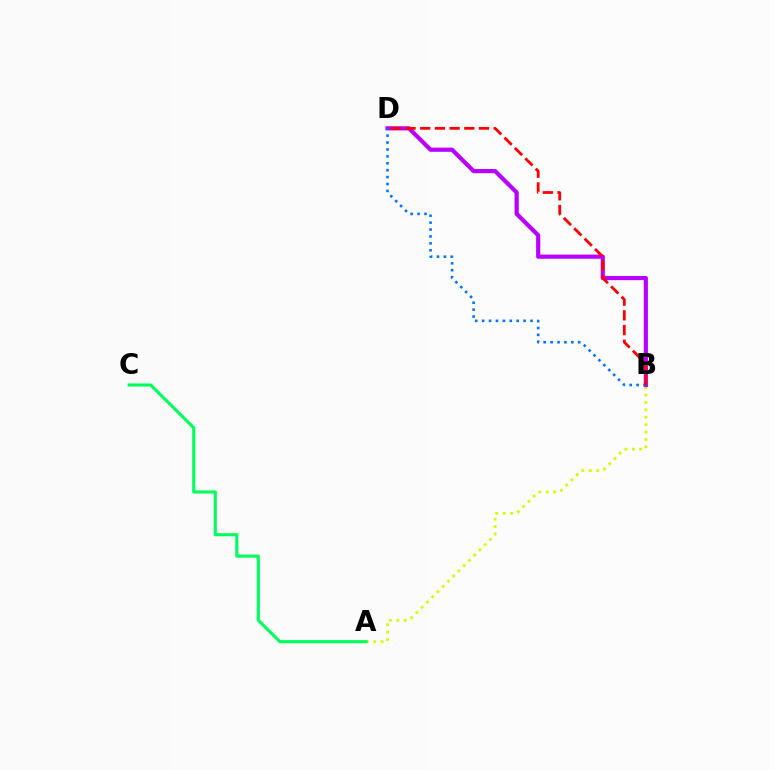{('A', 'B'): [{'color': '#d1ff00', 'line_style': 'dotted', 'thickness': 2.01}], ('B', 'D'): [{'color': '#b900ff', 'line_style': 'solid', 'thickness': 3.0}, {'color': '#0074ff', 'line_style': 'dotted', 'thickness': 1.88}, {'color': '#ff0000', 'line_style': 'dashed', 'thickness': 2.0}], ('A', 'C'): [{'color': '#00ff5c', 'line_style': 'solid', 'thickness': 2.24}]}